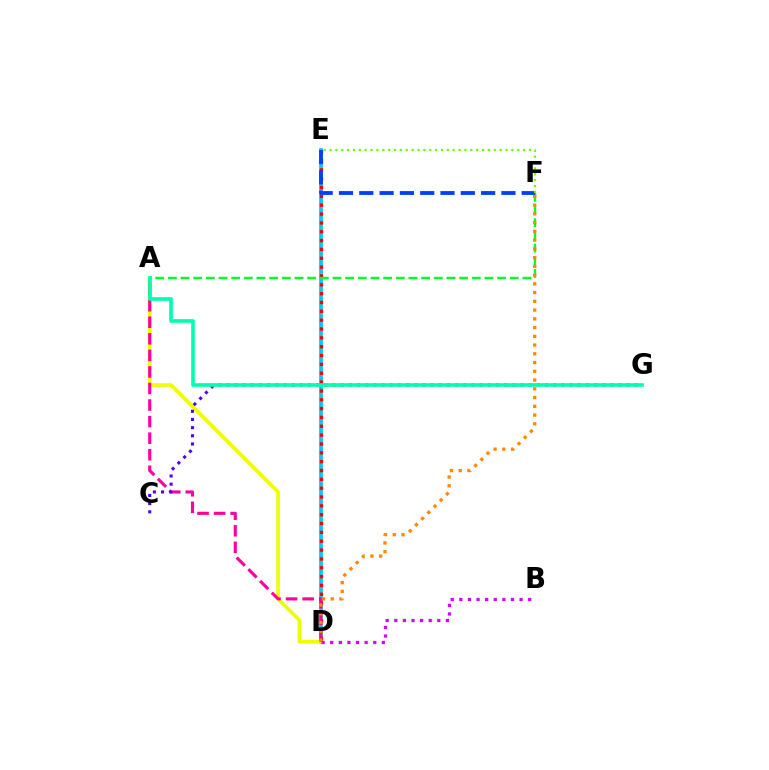{('D', 'E'): [{'color': '#00c7ff', 'line_style': 'solid', 'thickness': 2.69}, {'color': '#ff0000', 'line_style': 'dotted', 'thickness': 2.4}], ('A', 'D'): [{'color': '#eeff00', 'line_style': 'solid', 'thickness': 2.65}, {'color': '#ff00a0', 'line_style': 'dashed', 'thickness': 2.25}], ('A', 'F'): [{'color': '#00ff27', 'line_style': 'dashed', 'thickness': 1.72}], ('C', 'G'): [{'color': '#4f00ff', 'line_style': 'dotted', 'thickness': 2.22}], ('D', 'F'): [{'color': '#ff8800', 'line_style': 'dotted', 'thickness': 2.38}], ('E', 'F'): [{'color': '#003fff', 'line_style': 'dashed', 'thickness': 2.76}, {'color': '#66ff00', 'line_style': 'dotted', 'thickness': 1.59}], ('A', 'G'): [{'color': '#00ffaf', 'line_style': 'solid', 'thickness': 2.6}], ('B', 'D'): [{'color': '#d600ff', 'line_style': 'dotted', 'thickness': 2.34}]}